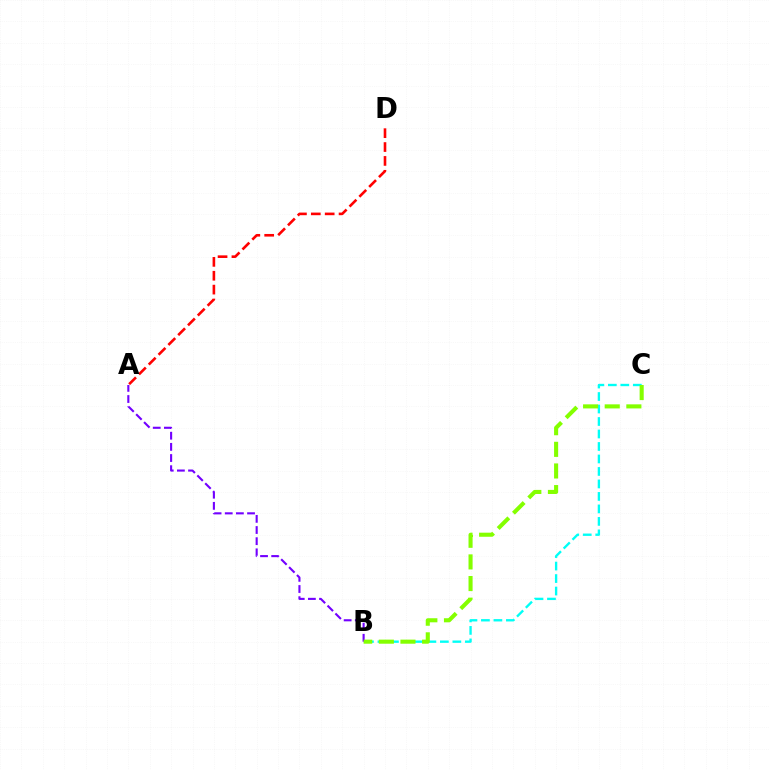{('A', 'D'): [{'color': '#ff0000', 'line_style': 'dashed', 'thickness': 1.88}], ('B', 'C'): [{'color': '#00fff6', 'line_style': 'dashed', 'thickness': 1.7}, {'color': '#84ff00', 'line_style': 'dashed', 'thickness': 2.94}], ('A', 'B'): [{'color': '#7200ff', 'line_style': 'dashed', 'thickness': 1.52}]}